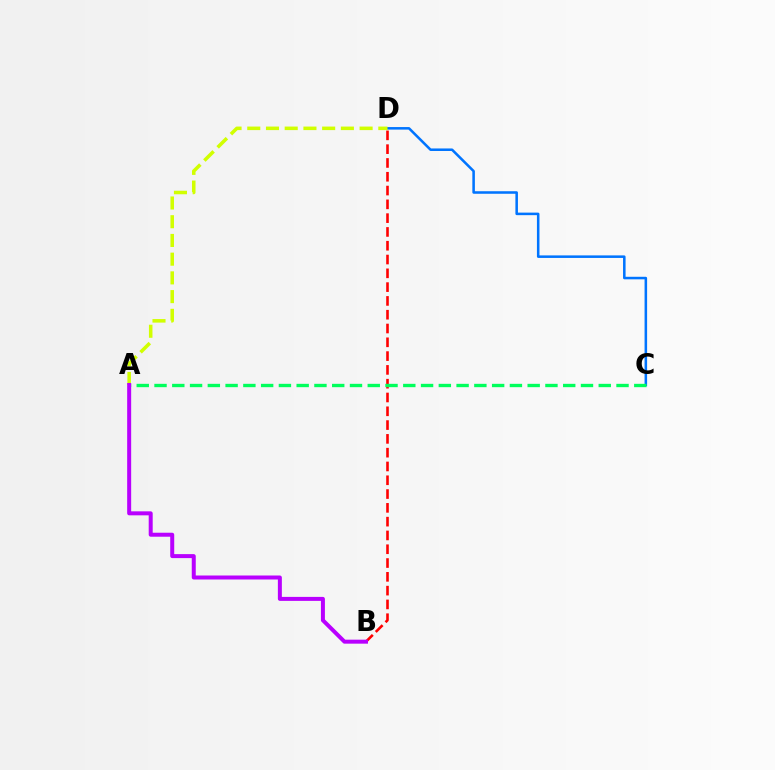{('C', 'D'): [{'color': '#0074ff', 'line_style': 'solid', 'thickness': 1.83}], ('B', 'D'): [{'color': '#ff0000', 'line_style': 'dashed', 'thickness': 1.87}], ('A', 'D'): [{'color': '#d1ff00', 'line_style': 'dashed', 'thickness': 2.54}], ('A', 'C'): [{'color': '#00ff5c', 'line_style': 'dashed', 'thickness': 2.41}], ('A', 'B'): [{'color': '#b900ff', 'line_style': 'solid', 'thickness': 2.87}]}